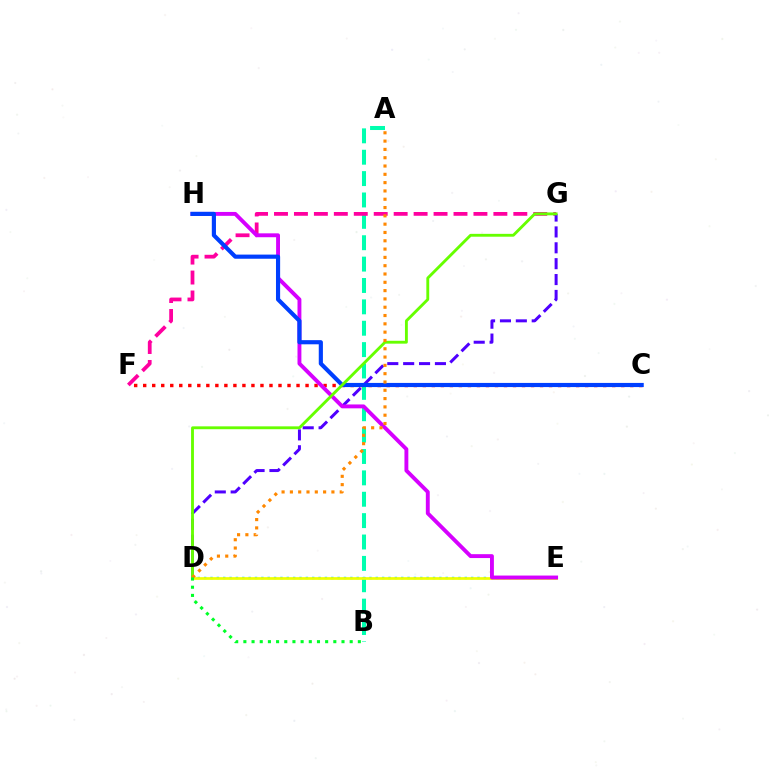{('A', 'B'): [{'color': '#00ffaf', 'line_style': 'dashed', 'thickness': 2.9}], ('D', 'E'): [{'color': '#00c7ff', 'line_style': 'dotted', 'thickness': 1.73}, {'color': '#eeff00', 'line_style': 'solid', 'thickness': 1.95}], ('F', 'G'): [{'color': '#ff00a0', 'line_style': 'dashed', 'thickness': 2.71}], ('D', 'G'): [{'color': '#4f00ff', 'line_style': 'dashed', 'thickness': 2.16}, {'color': '#66ff00', 'line_style': 'solid', 'thickness': 2.06}], ('C', 'F'): [{'color': '#ff0000', 'line_style': 'dotted', 'thickness': 2.45}], ('E', 'H'): [{'color': '#d600ff', 'line_style': 'solid', 'thickness': 2.8}], ('C', 'H'): [{'color': '#003fff', 'line_style': 'solid', 'thickness': 2.99}], ('A', 'D'): [{'color': '#ff8800', 'line_style': 'dotted', 'thickness': 2.26}], ('B', 'D'): [{'color': '#00ff27', 'line_style': 'dotted', 'thickness': 2.22}]}